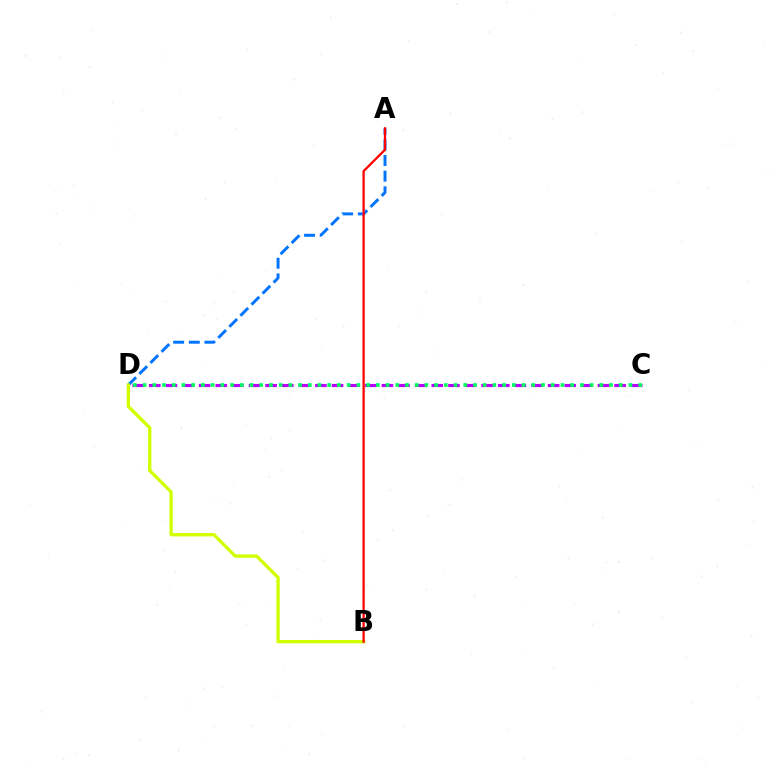{('A', 'D'): [{'color': '#0074ff', 'line_style': 'dashed', 'thickness': 2.13}], ('B', 'D'): [{'color': '#d1ff00', 'line_style': 'solid', 'thickness': 2.39}], ('C', 'D'): [{'color': '#b900ff', 'line_style': 'dashed', 'thickness': 2.26}, {'color': '#00ff5c', 'line_style': 'dotted', 'thickness': 2.64}], ('A', 'B'): [{'color': '#ff0000', 'line_style': 'solid', 'thickness': 1.63}]}